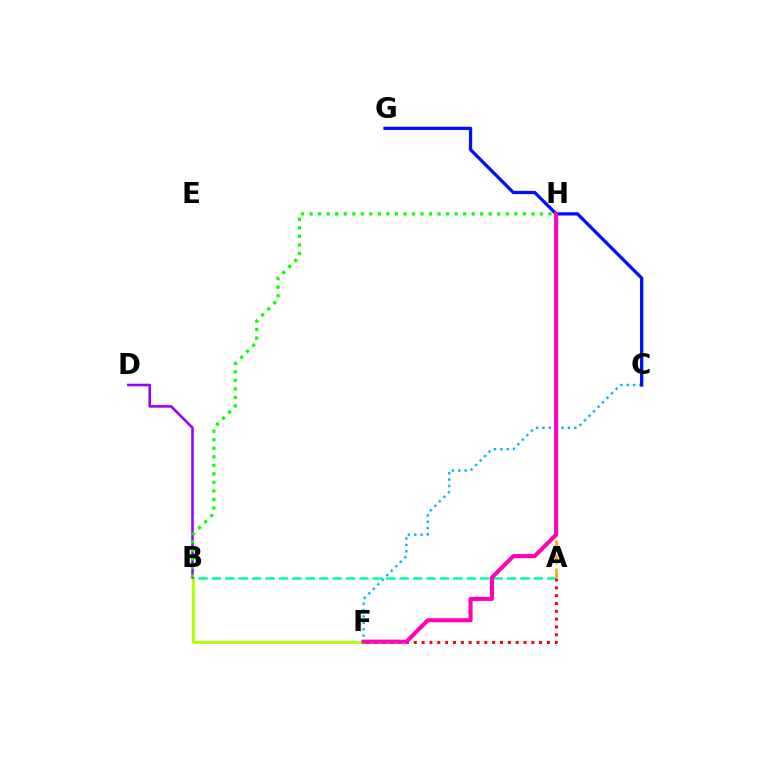{('C', 'F'): [{'color': '#00b5ff', 'line_style': 'dotted', 'thickness': 1.73}], ('A', 'B'): [{'color': '#00ff9d', 'line_style': 'dashed', 'thickness': 1.82}], ('A', 'F'): [{'color': '#ff0000', 'line_style': 'dotted', 'thickness': 2.13}], ('B', 'F'): [{'color': '#b3ff00', 'line_style': 'solid', 'thickness': 2.09}], ('A', 'H'): [{'color': '#ffa500', 'line_style': 'dashed', 'thickness': 1.92}], ('C', 'G'): [{'color': '#0010ff', 'line_style': 'solid', 'thickness': 2.36}], ('B', 'D'): [{'color': '#9b00ff', 'line_style': 'solid', 'thickness': 1.86}], ('F', 'H'): [{'color': '#ff00bd', 'line_style': 'solid', 'thickness': 2.95}], ('B', 'H'): [{'color': '#08ff00', 'line_style': 'dotted', 'thickness': 2.32}]}